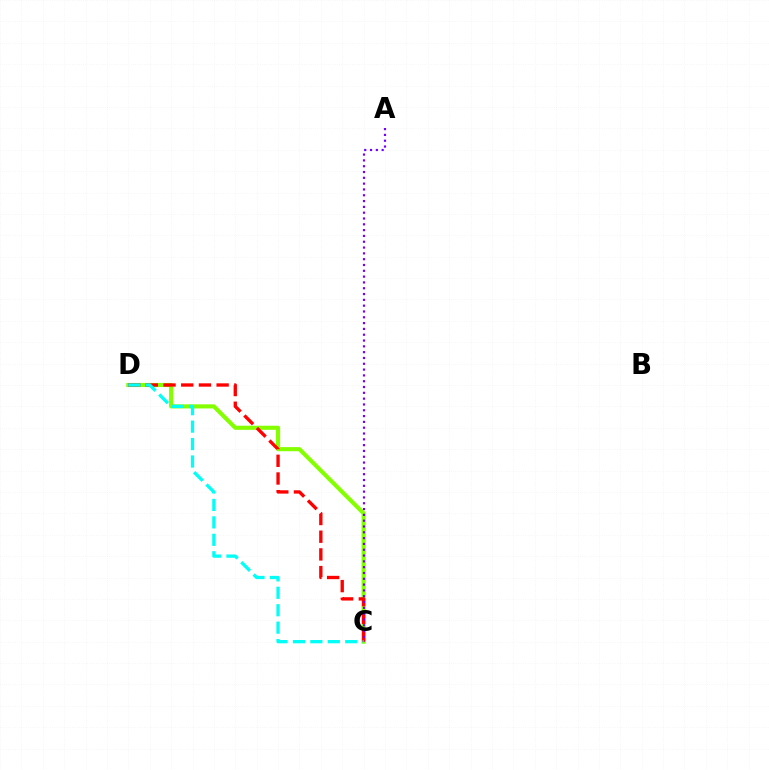{('C', 'D'): [{'color': '#84ff00', 'line_style': 'solid', 'thickness': 2.96}, {'color': '#ff0000', 'line_style': 'dashed', 'thickness': 2.4}, {'color': '#00fff6', 'line_style': 'dashed', 'thickness': 2.37}], ('A', 'C'): [{'color': '#7200ff', 'line_style': 'dotted', 'thickness': 1.58}]}